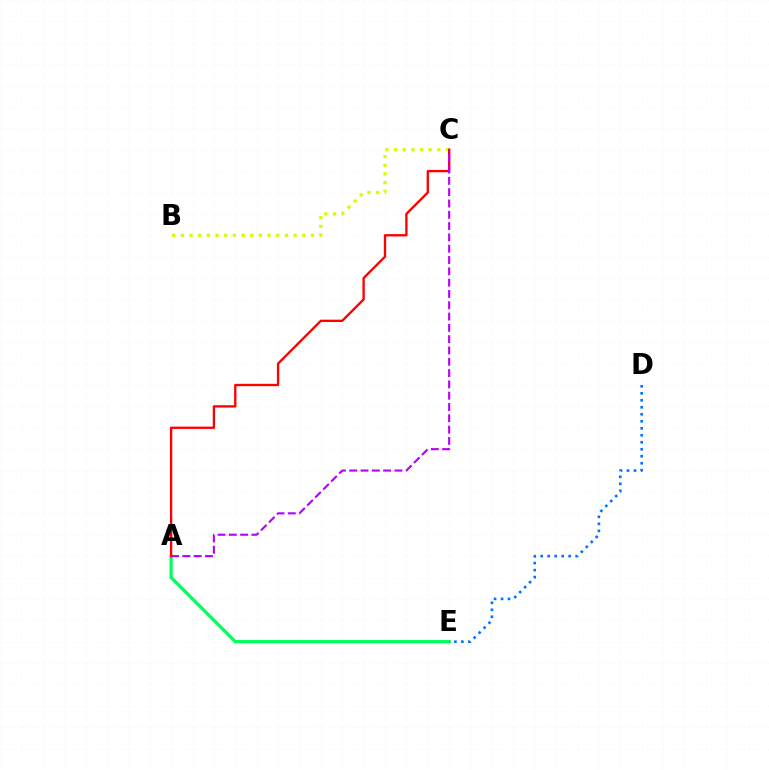{('B', 'C'): [{'color': '#d1ff00', 'line_style': 'dotted', 'thickness': 2.36}], ('A', 'E'): [{'color': '#00ff5c', 'line_style': 'solid', 'thickness': 2.31}], ('D', 'E'): [{'color': '#0074ff', 'line_style': 'dotted', 'thickness': 1.9}], ('A', 'C'): [{'color': '#ff0000', 'line_style': 'solid', 'thickness': 1.68}, {'color': '#b900ff', 'line_style': 'dashed', 'thickness': 1.54}]}